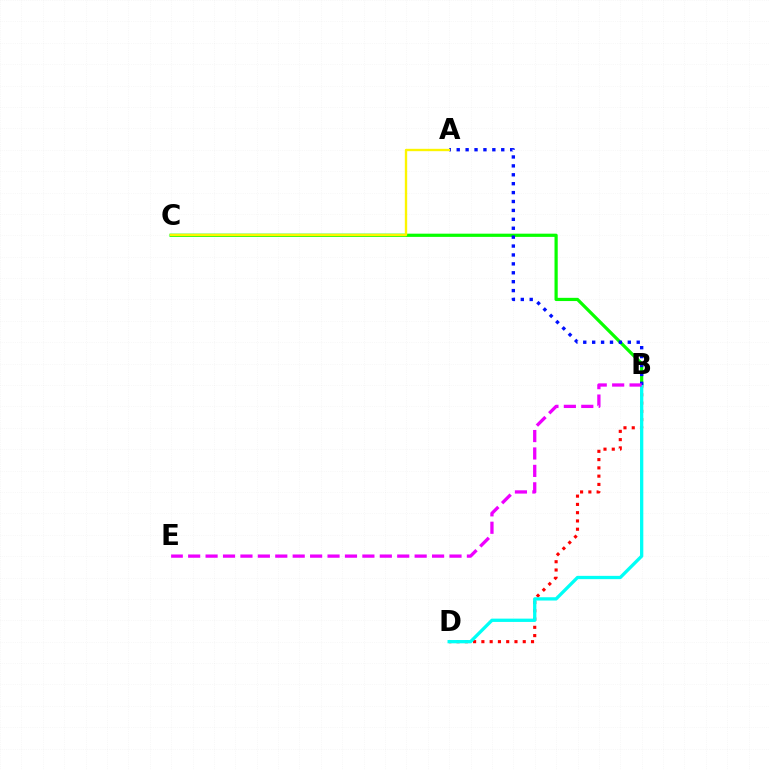{('B', 'D'): [{'color': '#ff0000', 'line_style': 'dotted', 'thickness': 2.25}, {'color': '#00fff6', 'line_style': 'solid', 'thickness': 2.37}], ('B', 'C'): [{'color': '#08ff00', 'line_style': 'solid', 'thickness': 2.31}], ('A', 'B'): [{'color': '#0010ff', 'line_style': 'dotted', 'thickness': 2.42}], ('A', 'C'): [{'color': '#fcf500', 'line_style': 'solid', 'thickness': 1.7}], ('B', 'E'): [{'color': '#ee00ff', 'line_style': 'dashed', 'thickness': 2.37}]}